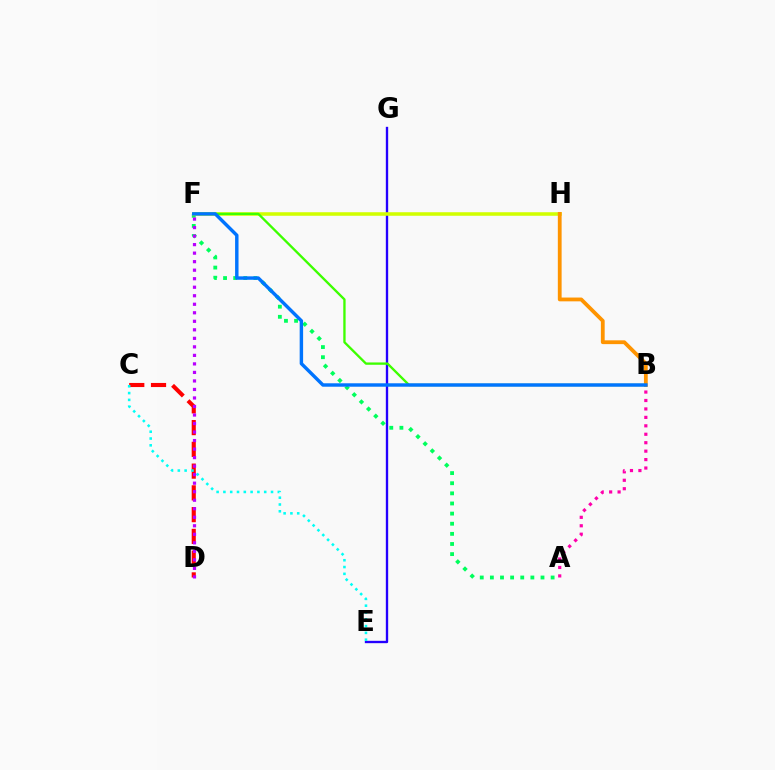{('E', 'G'): [{'color': '#2500ff', 'line_style': 'solid', 'thickness': 1.69}], ('A', 'F'): [{'color': '#00ff5c', 'line_style': 'dotted', 'thickness': 2.75}], ('C', 'D'): [{'color': '#ff0000', 'line_style': 'dashed', 'thickness': 2.96}], ('C', 'E'): [{'color': '#00fff6', 'line_style': 'dotted', 'thickness': 1.85}], ('F', 'H'): [{'color': '#d1ff00', 'line_style': 'solid', 'thickness': 2.55}], ('B', 'H'): [{'color': '#ff9400', 'line_style': 'solid', 'thickness': 2.73}], ('B', 'F'): [{'color': '#3dff00', 'line_style': 'solid', 'thickness': 1.68}, {'color': '#0074ff', 'line_style': 'solid', 'thickness': 2.47}], ('A', 'B'): [{'color': '#ff00ac', 'line_style': 'dotted', 'thickness': 2.29}], ('D', 'F'): [{'color': '#b900ff', 'line_style': 'dotted', 'thickness': 2.31}]}